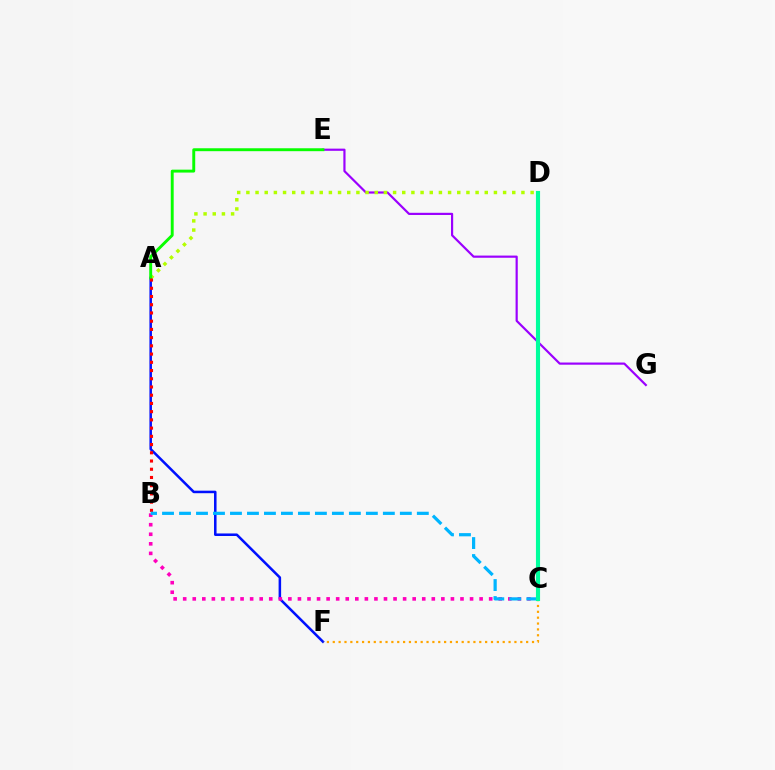{('A', 'F'): [{'color': '#0010ff', 'line_style': 'solid', 'thickness': 1.82}], ('C', 'F'): [{'color': '#ffa500', 'line_style': 'dotted', 'thickness': 1.59}], ('E', 'G'): [{'color': '#9b00ff', 'line_style': 'solid', 'thickness': 1.57}], ('A', 'D'): [{'color': '#b3ff00', 'line_style': 'dotted', 'thickness': 2.49}], ('A', 'E'): [{'color': '#08ff00', 'line_style': 'solid', 'thickness': 2.1}], ('B', 'C'): [{'color': '#ff00bd', 'line_style': 'dotted', 'thickness': 2.6}, {'color': '#00b5ff', 'line_style': 'dashed', 'thickness': 2.31}], ('A', 'B'): [{'color': '#ff0000', 'line_style': 'dotted', 'thickness': 2.23}], ('C', 'D'): [{'color': '#00ff9d', 'line_style': 'solid', 'thickness': 2.97}]}